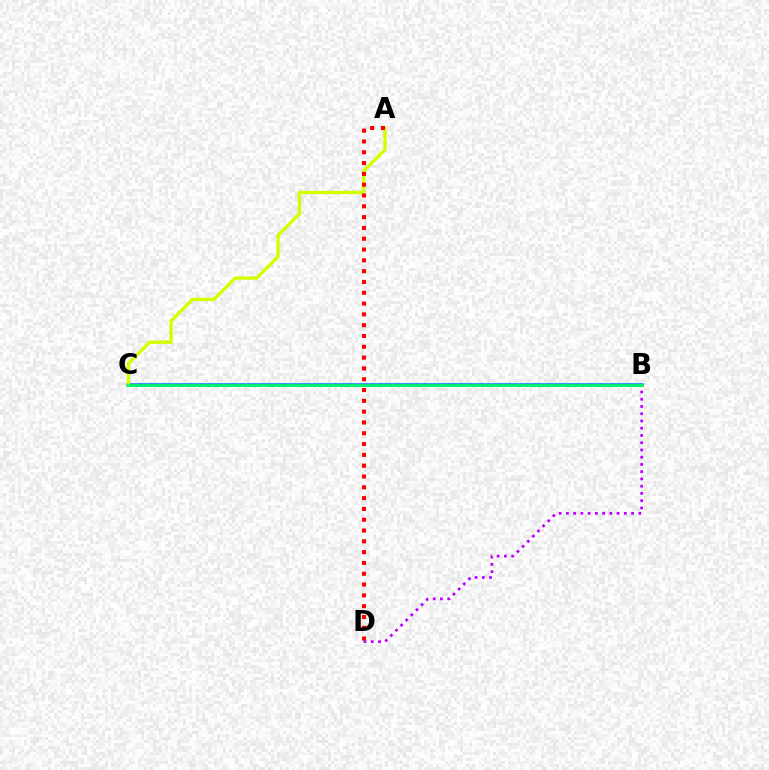{('B', 'C'): [{'color': '#0074ff', 'line_style': 'solid', 'thickness': 2.53}, {'color': '#00ff5c', 'line_style': 'solid', 'thickness': 1.91}], ('A', 'C'): [{'color': '#d1ff00', 'line_style': 'solid', 'thickness': 2.42}], ('A', 'D'): [{'color': '#ff0000', 'line_style': 'dotted', 'thickness': 2.94}], ('B', 'D'): [{'color': '#b900ff', 'line_style': 'dotted', 'thickness': 1.97}]}